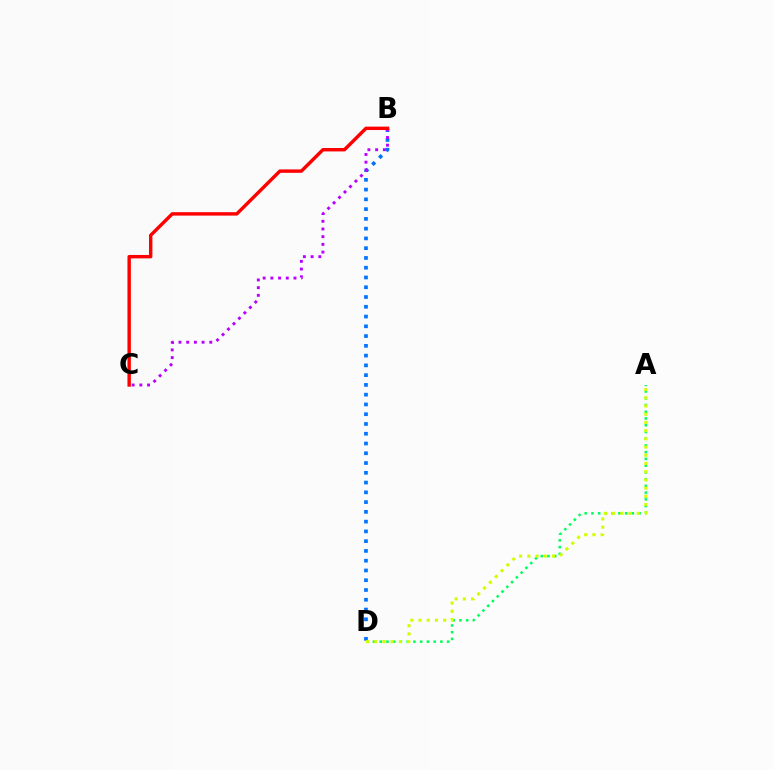{('A', 'D'): [{'color': '#00ff5c', 'line_style': 'dotted', 'thickness': 1.83}, {'color': '#d1ff00', 'line_style': 'dotted', 'thickness': 2.23}], ('B', 'D'): [{'color': '#0074ff', 'line_style': 'dotted', 'thickness': 2.65}], ('B', 'C'): [{'color': '#b900ff', 'line_style': 'dotted', 'thickness': 2.09}, {'color': '#ff0000', 'line_style': 'solid', 'thickness': 2.46}]}